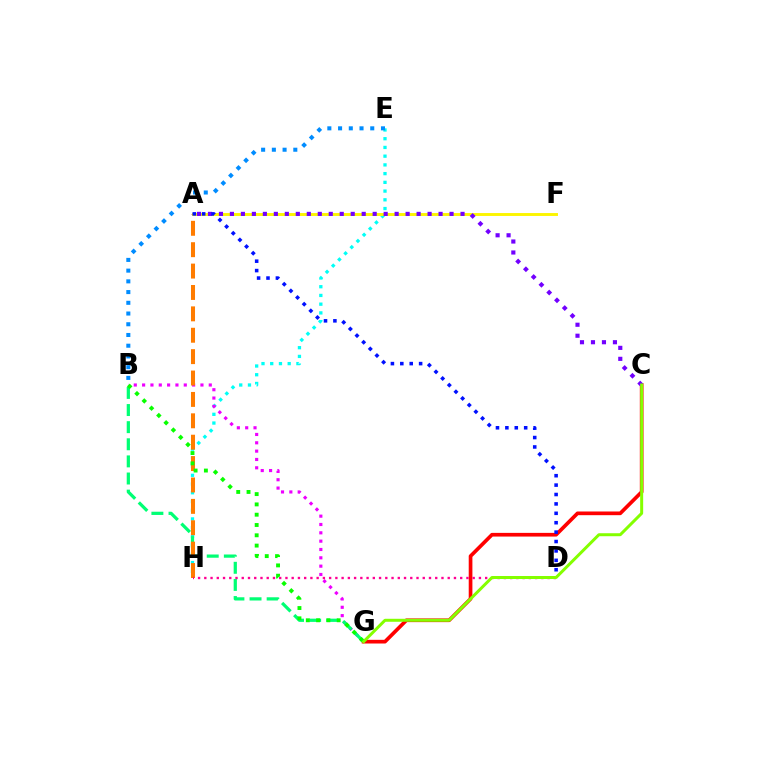{('E', 'H'): [{'color': '#00fff6', 'line_style': 'dotted', 'thickness': 2.37}], ('A', 'F'): [{'color': '#fcf500', 'line_style': 'solid', 'thickness': 2.09}], ('B', 'G'): [{'color': '#ee00ff', 'line_style': 'dotted', 'thickness': 2.26}, {'color': '#00ff74', 'line_style': 'dashed', 'thickness': 2.33}, {'color': '#08ff00', 'line_style': 'dotted', 'thickness': 2.8}], ('C', 'G'): [{'color': '#ff0000', 'line_style': 'solid', 'thickness': 2.65}, {'color': '#84ff00', 'line_style': 'solid', 'thickness': 2.15}], ('A', 'H'): [{'color': '#ff7c00', 'line_style': 'dashed', 'thickness': 2.91}], ('B', 'E'): [{'color': '#008cff', 'line_style': 'dotted', 'thickness': 2.91}], ('D', 'H'): [{'color': '#ff0094', 'line_style': 'dotted', 'thickness': 1.7}], ('A', 'C'): [{'color': '#7200ff', 'line_style': 'dotted', 'thickness': 2.98}], ('A', 'D'): [{'color': '#0010ff', 'line_style': 'dotted', 'thickness': 2.55}]}